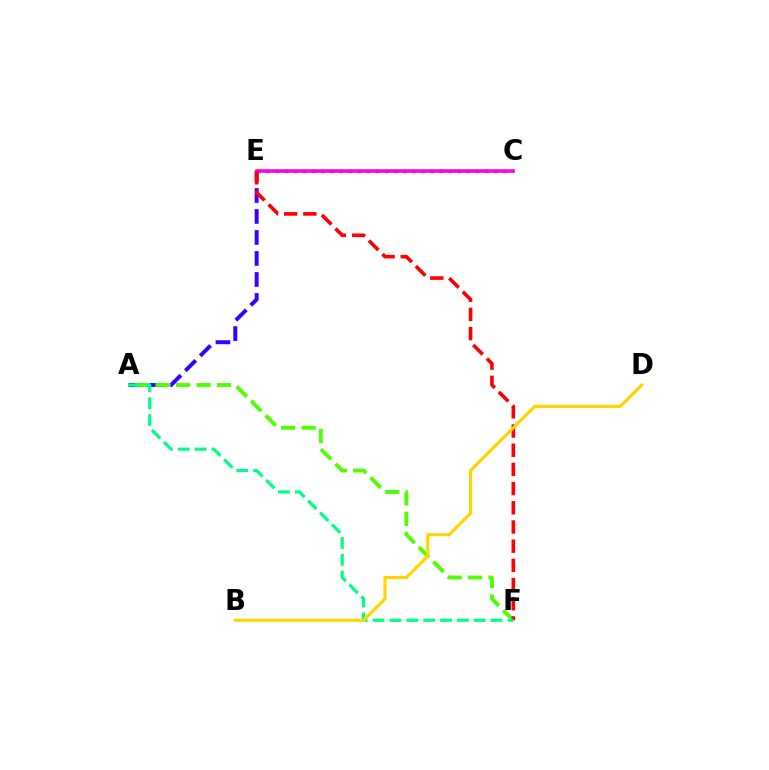{('A', 'E'): [{'color': '#3700ff', 'line_style': 'dashed', 'thickness': 2.85}], ('A', 'F'): [{'color': '#4fff00', 'line_style': 'dashed', 'thickness': 2.78}, {'color': '#00ff86', 'line_style': 'dashed', 'thickness': 2.29}], ('C', 'E'): [{'color': '#009eff', 'line_style': 'dotted', 'thickness': 2.47}, {'color': '#ff00ed', 'line_style': 'solid', 'thickness': 2.59}], ('E', 'F'): [{'color': '#ff0000', 'line_style': 'dashed', 'thickness': 2.61}], ('B', 'D'): [{'color': '#ffd500', 'line_style': 'solid', 'thickness': 2.28}]}